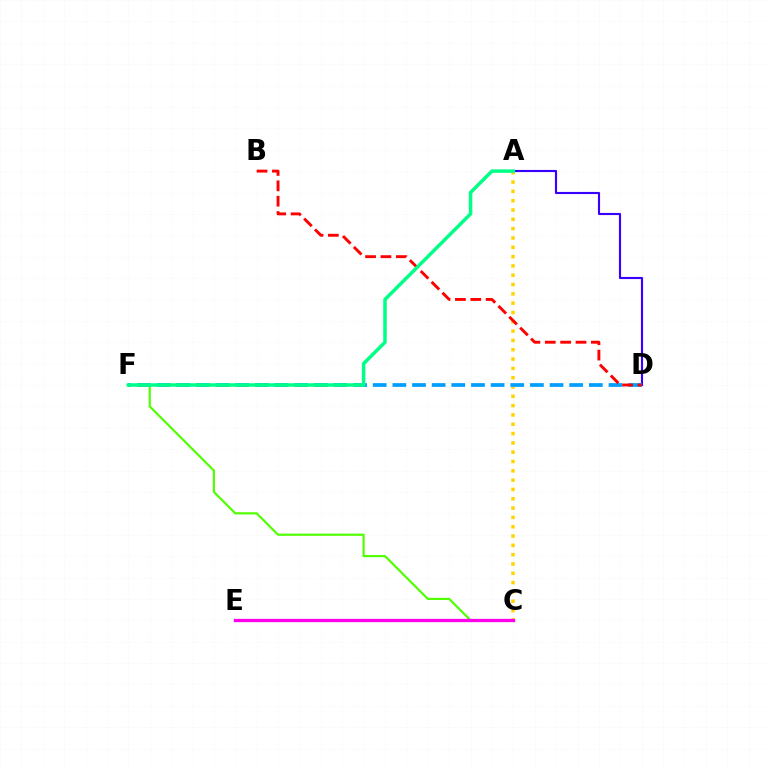{('A', 'C'): [{'color': '#ffd500', 'line_style': 'dotted', 'thickness': 2.53}], ('A', 'D'): [{'color': '#3700ff', 'line_style': 'solid', 'thickness': 1.54}], ('C', 'F'): [{'color': '#4fff00', 'line_style': 'solid', 'thickness': 1.56}], ('D', 'F'): [{'color': '#009eff', 'line_style': 'dashed', 'thickness': 2.67}], ('C', 'E'): [{'color': '#ff00ed', 'line_style': 'solid', 'thickness': 2.38}], ('B', 'D'): [{'color': '#ff0000', 'line_style': 'dashed', 'thickness': 2.09}], ('A', 'F'): [{'color': '#00ff86', 'line_style': 'solid', 'thickness': 2.51}]}